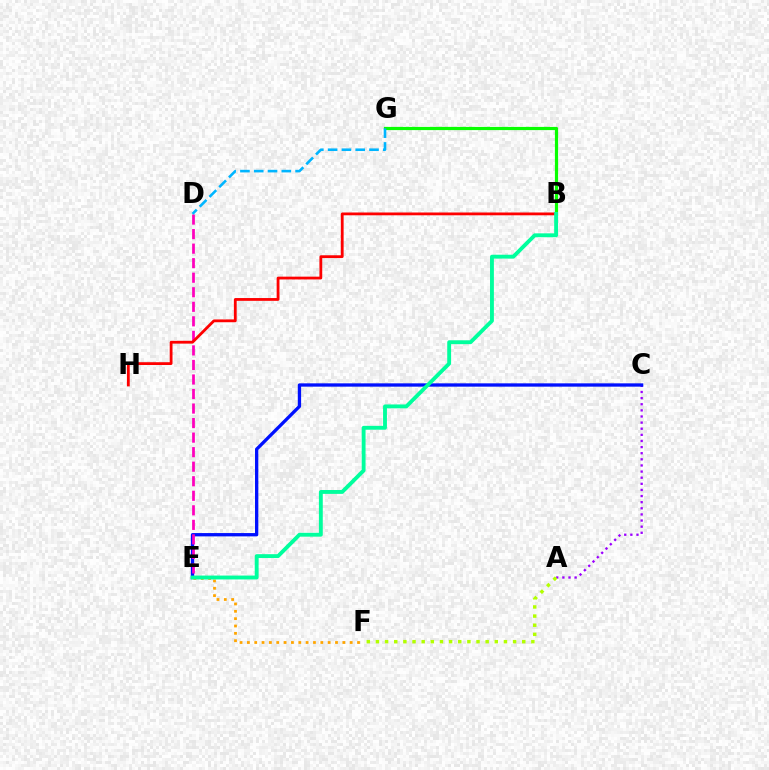{('A', 'C'): [{'color': '#9b00ff', 'line_style': 'dotted', 'thickness': 1.66}], ('C', 'E'): [{'color': '#0010ff', 'line_style': 'solid', 'thickness': 2.38}], ('A', 'F'): [{'color': '#b3ff00', 'line_style': 'dotted', 'thickness': 2.48}], ('E', 'F'): [{'color': '#ffa500', 'line_style': 'dotted', 'thickness': 2.0}], ('B', 'G'): [{'color': '#08ff00', 'line_style': 'solid', 'thickness': 2.3}], ('D', 'E'): [{'color': '#ff00bd', 'line_style': 'dashed', 'thickness': 1.97}], ('D', 'G'): [{'color': '#00b5ff', 'line_style': 'dashed', 'thickness': 1.87}], ('B', 'H'): [{'color': '#ff0000', 'line_style': 'solid', 'thickness': 2.01}], ('B', 'E'): [{'color': '#00ff9d', 'line_style': 'solid', 'thickness': 2.79}]}